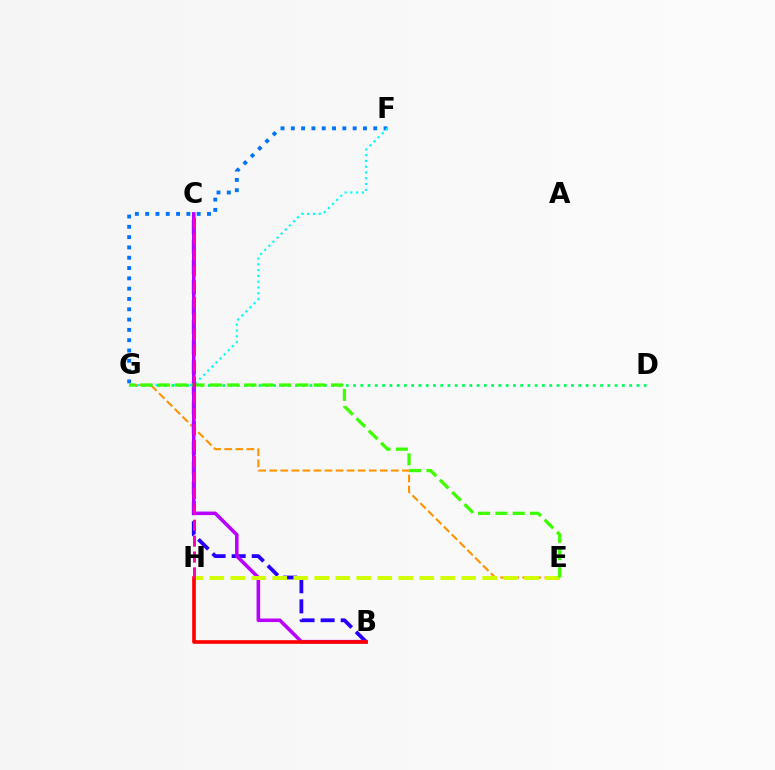{('B', 'C'): [{'color': '#2500ff', 'line_style': 'dashed', 'thickness': 2.73}, {'color': '#b900ff', 'line_style': 'solid', 'thickness': 2.56}], ('F', 'G'): [{'color': '#0074ff', 'line_style': 'dotted', 'thickness': 2.8}, {'color': '#00fff6', 'line_style': 'dotted', 'thickness': 1.57}], ('D', 'G'): [{'color': '#00ff5c', 'line_style': 'dotted', 'thickness': 1.97}], ('E', 'G'): [{'color': '#ff9400', 'line_style': 'dashed', 'thickness': 1.5}, {'color': '#3dff00', 'line_style': 'dashed', 'thickness': 2.35}], ('E', 'H'): [{'color': '#d1ff00', 'line_style': 'dashed', 'thickness': 2.85}], ('B', 'H'): [{'color': '#ff0000', 'line_style': 'solid', 'thickness': 2.62}], ('C', 'H'): [{'color': '#ff00ac', 'line_style': 'dashed', 'thickness': 2.16}]}